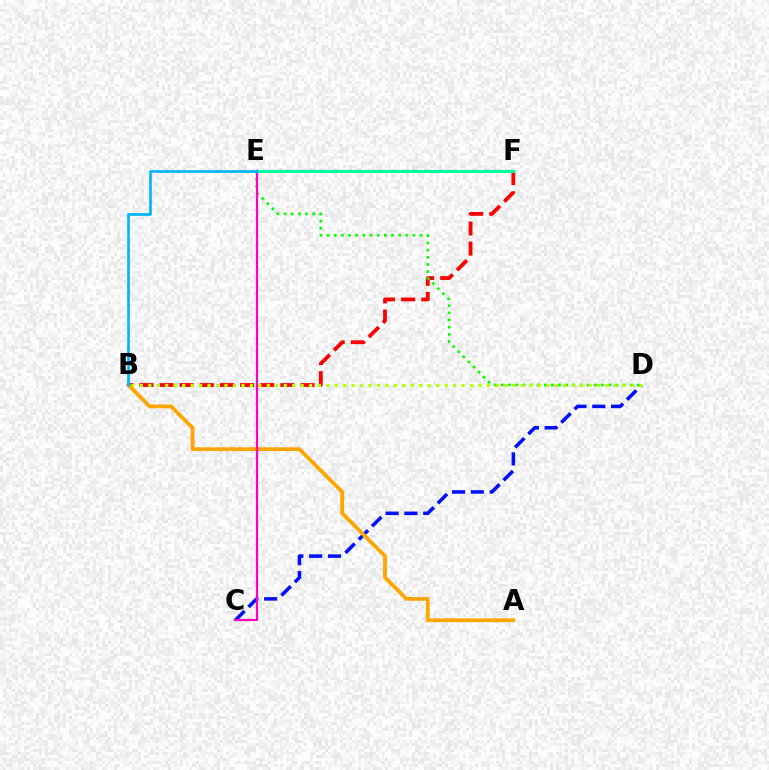{('B', 'F'): [{'color': '#ff0000', 'line_style': 'dashed', 'thickness': 2.74}], ('C', 'D'): [{'color': '#0010ff', 'line_style': 'dashed', 'thickness': 2.56}], ('D', 'E'): [{'color': '#08ff00', 'line_style': 'dotted', 'thickness': 1.94}], ('E', 'F'): [{'color': '#9b00ff', 'line_style': 'dashed', 'thickness': 1.57}, {'color': '#00ff9d', 'line_style': 'solid', 'thickness': 2.12}], ('B', 'D'): [{'color': '#b3ff00', 'line_style': 'dotted', 'thickness': 2.3}], ('A', 'B'): [{'color': '#ffa500', 'line_style': 'solid', 'thickness': 2.72}], ('C', 'E'): [{'color': '#ff00bd', 'line_style': 'solid', 'thickness': 1.58}], ('B', 'E'): [{'color': '#00b5ff', 'line_style': 'solid', 'thickness': 1.91}]}